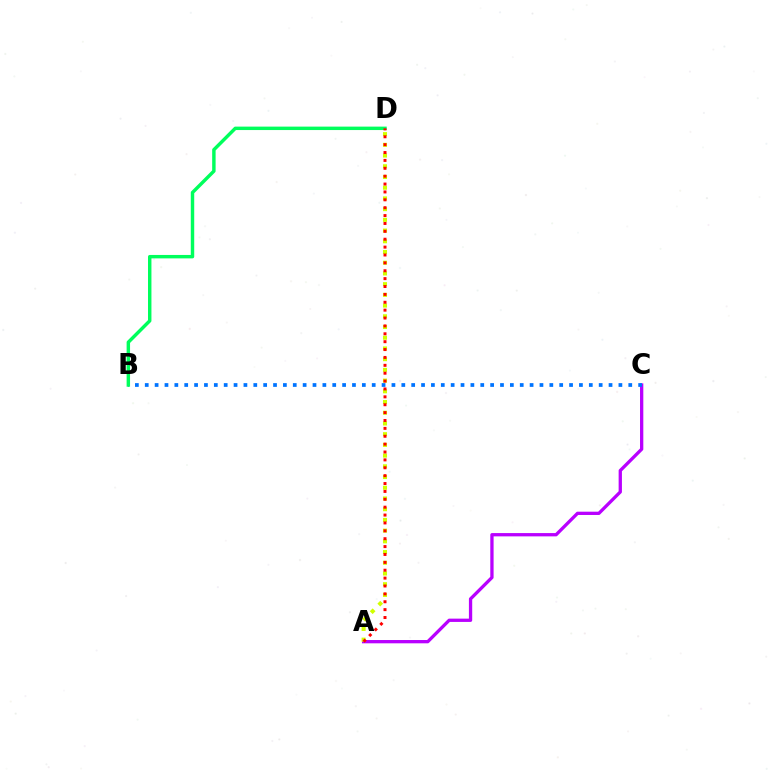{('A', 'C'): [{'color': '#b900ff', 'line_style': 'solid', 'thickness': 2.37}], ('B', 'C'): [{'color': '#0074ff', 'line_style': 'dotted', 'thickness': 2.68}], ('B', 'D'): [{'color': '#00ff5c', 'line_style': 'solid', 'thickness': 2.47}], ('A', 'D'): [{'color': '#d1ff00', 'line_style': 'dotted', 'thickness': 2.91}, {'color': '#ff0000', 'line_style': 'dotted', 'thickness': 2.14}]}